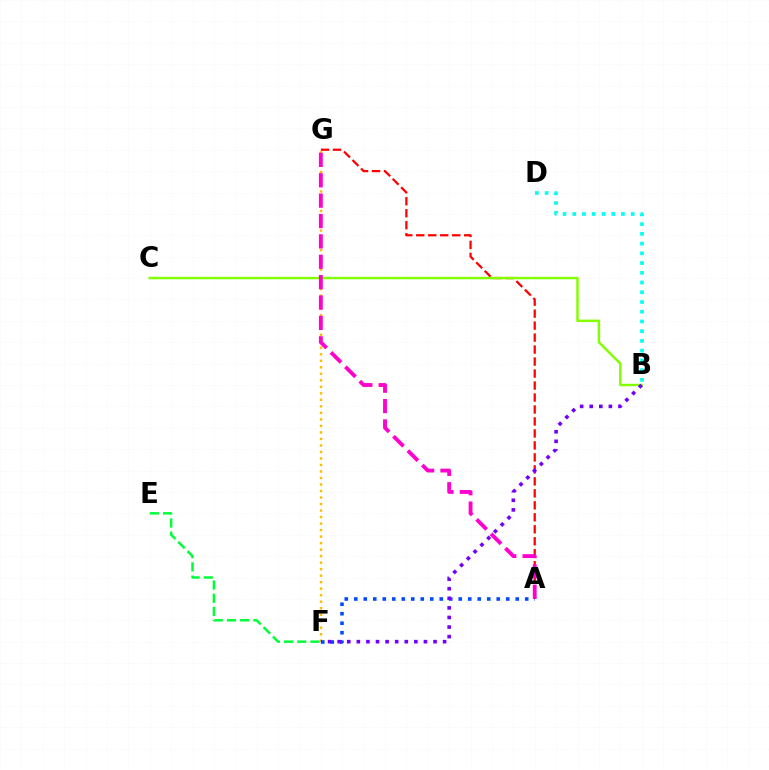{('A', 'G'): [{'color': '#ff0000', 'line_style': 'dashed', 'thickness': 1.63}, {'color': '#ff00cf', 'line_style': 'dashed', 'thickness': 2.77}], ('F', 'G'): [{'color': '#ffbd00', 'line_style': 'dotted', 'thickness': 1.77}], ('E', 'F'): [{'color': '#00ff39', 'line_style': 'dashed', 'thickness': 1.79}], ('A', 'F'): [{'color': '#004bff', 'line_style': 'dotted', 'thickness': 2.58}], ('B', 'D'): [{'color': '#00fff6', 'line_style': 'dotted', 'thickness': 2.64}], ('B', 'C'): [{'color': '#84ff00', 'line_style': 'solid', 'thickness': 1.77}], ('B', 'F'): [{'color': '#7200ff', 'line_style': 'dotted', 'thickness': 2.6}]}